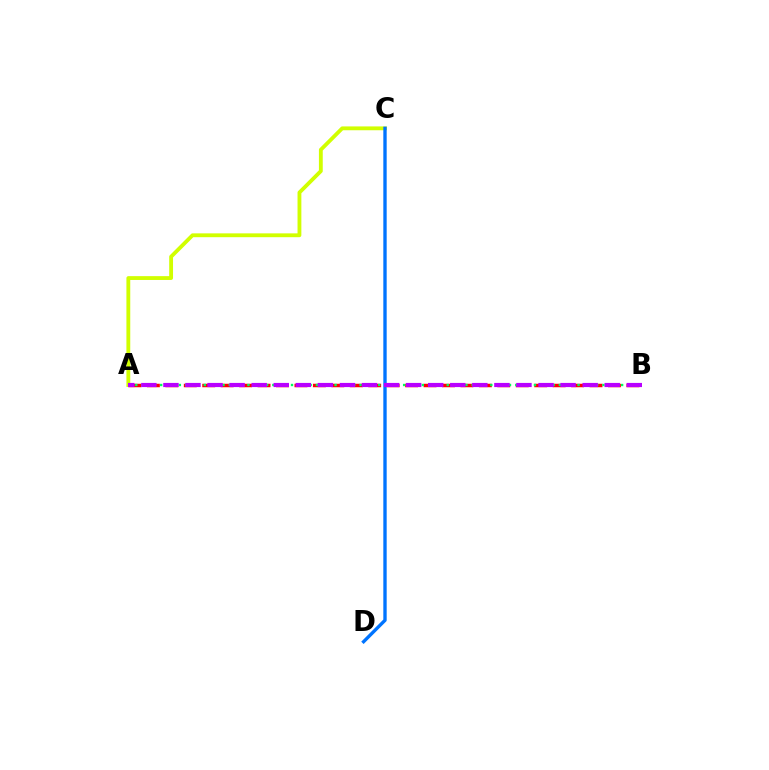{('A', 'B'): [{'color': '#ff0000', 'line_style': 'dashed', 'thickness': 2.51}, {'color': '#00ff5c', 'line_style': 'dotted', 'thickness': 1.69}, {'color': '#b900ff', 'line_style': 'dashed', 'thickness': 3.0}], ('A', 'C'): [{'color': '#d1ff00', 'line_style': 'solid', 'thickness': 2.76}], ('C', 'D'): [{'color': '#0074ff', 'line_style': 'solid', 'thickness': 2.42}]}